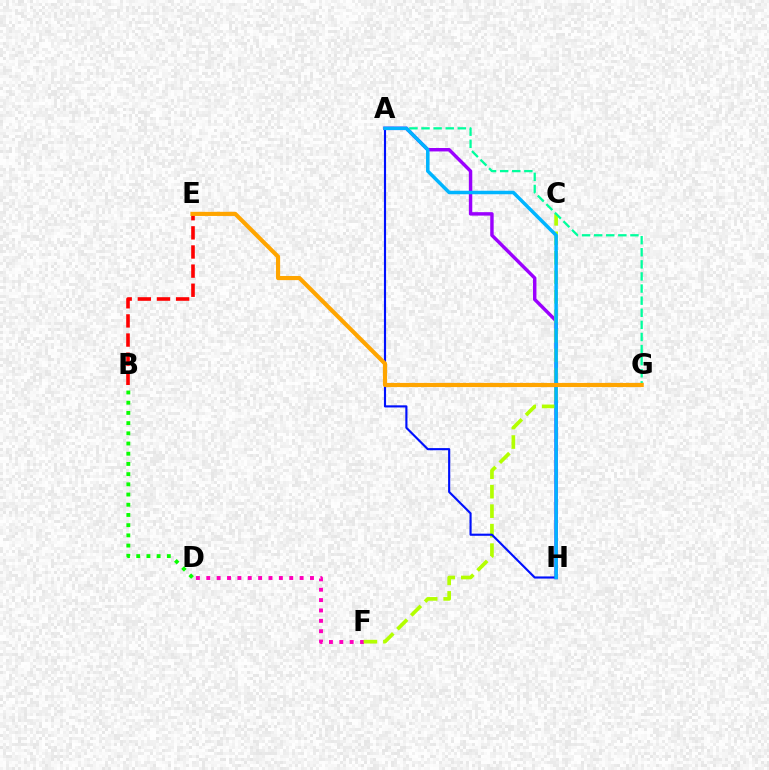{('D', 'F'): [{'color': '#ff00bd', 'line_style': 'dotted', 'thickness': 2.82}], ('A', 'H'): [{'color': '#9b00ff', 'line_style': 'solid', 'thickness': 2.47}, {'color': '#0010ff', 'line_style': 'solid', 'thickness': 1.54}, {'color': '#00b5ff', 'line_style': 'solid', 'thickness': 2.52}], ('C', 'F'): [{'color': '#b3ff00', 'line_style': 'dashed', 'thickness': 2.65}], ('A', 'G'): [{'color': '#00ff9d', 'line_style': 'dashed', 'thickness': 1.64}], ('B', 'E'): [{'color': '#ff0000', 'line_style': 'dashed', 'thickness': 2.6}], ('E', 'G'): [{'color': '#ffa500', 'line_style': 'solid', 'thickness': 2.99}], ('B', 'D'): [{'color': '#08ff00', 'line_style': 'dotted', 'thickness': 2.77}]}